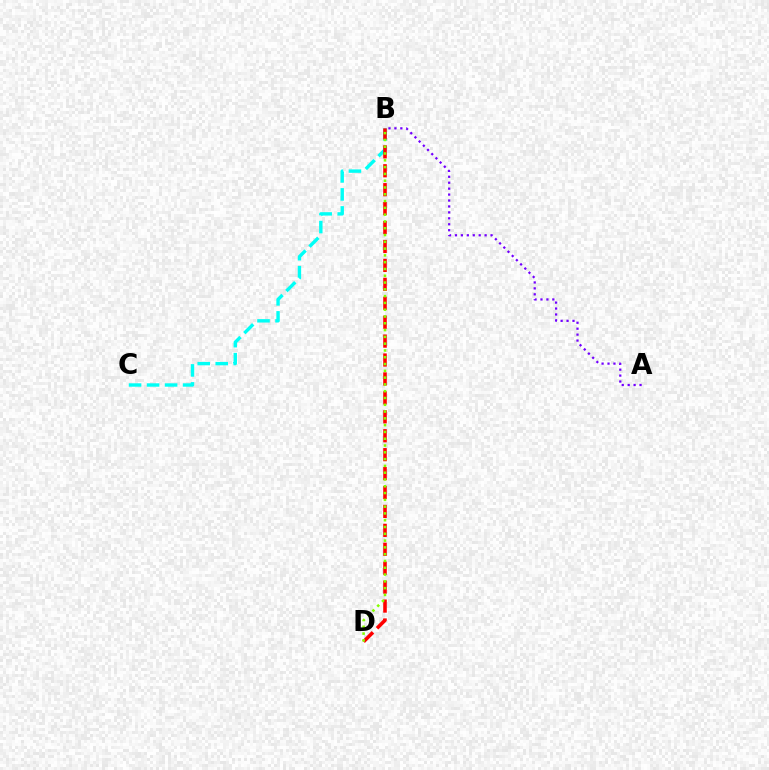{('B', 'C'): [{'color': '#00fff6', 'line_style': 'dashed', 'thickness': 2.45}], ('B', 'D'): [{'color': '#ff0000', 'line_style': 'dashed', 'thickness': 2.57}, {'color': '#84ff00', 'line_style': 'dotted', 'thickness': 1.84}], ('A', 'B'): [{'color': '#7200ff', 'line_style': 'dotted', 'thickness': 1.61}]}